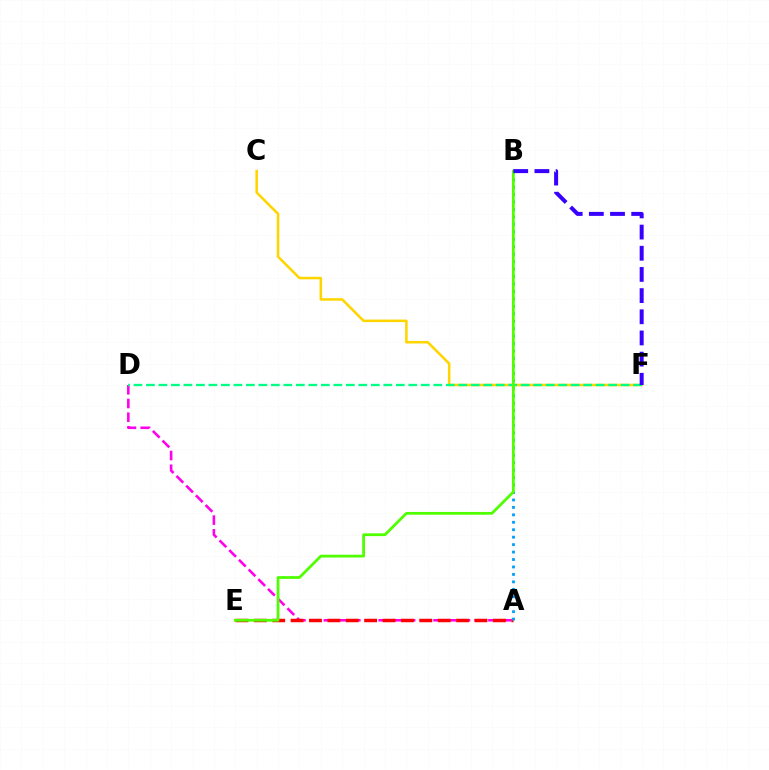{('A', 'D'): [{'color': '#ff00ed', 'line_style': 'dashed', 'thickness': 1.86}], ('A', 'E'): [{'color': '#ff0000', 'line_style': 'dashed', 'thickness': 2.5}], ('A', 'B'): [{'color': '#009eff', 'line_style': 'dotted', 'thickness': 2.02}], ('C', 'F'): [{'color': '#ffd500', 'line_style': 'solid', 'thickness': 1.83}], ('D', 'F'): [{'color': '#00ff86', 'line_style': 'dashed', 'thickness': 1.7}], ('B', 'E'): [{'color': '#4fff00', 'line_style': 'solid', 'thickness': 1.99}], ('B', 'F'): [{'color': '#3700ff', 'line_style': 'dashed', 'thickness': 2.88}]}